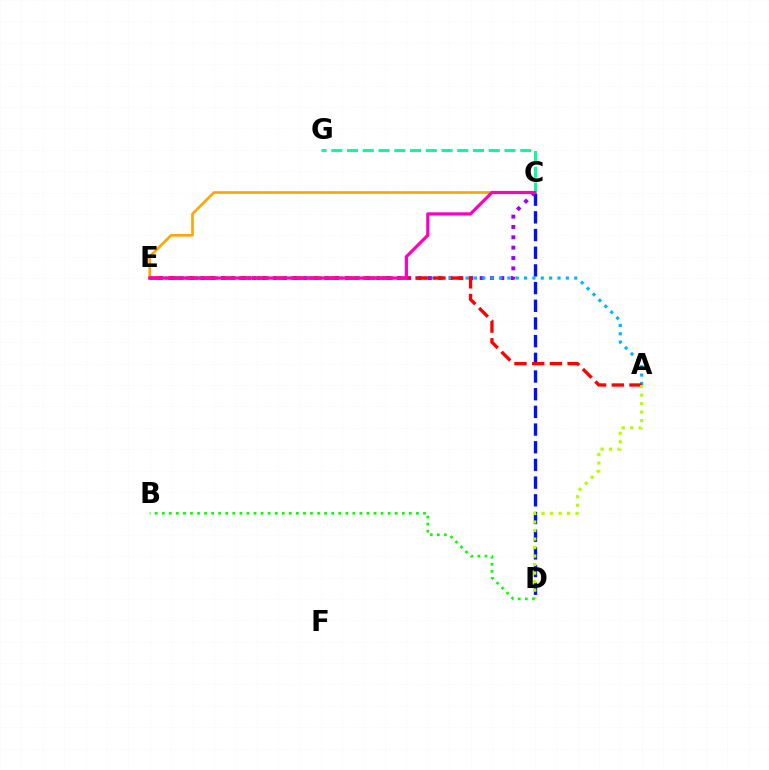{('C', 'D'): [{'color': '#0010ff', 'line_style': 'dashed', 'thickness': 2.4}], ('C', 'E'): [{'color': '#9b00ff', 'line_style': 'dotted', 'thickness': 2.81}, {'color': '#ffa500', 'line_style': 'solid', 'thickness': 1.91}, {'color': '#ff00bd', 'line_style': 'solid', 'thickness': 2.29}], ('A', 'E'): [{'color': '#00b5ff', 'line_style': 'dotted', 'thickness': 2.27}, {'color': '#ff0000', 'line_style': 'dashed', 'thickness': 2.4}], ('C', 'G'): [{'color': '#00ff9d', 'line_style': 'dashed', 'thickness': 2.14}], ('A', 'D'): [{'color': '#b3ff00', 'line_style': 'dotted', 'thickness': 2.31}], ('B', 'D'): [{'color': '#08ff00', 'line_style': 'dotted', 'thickness': 1.92}]}